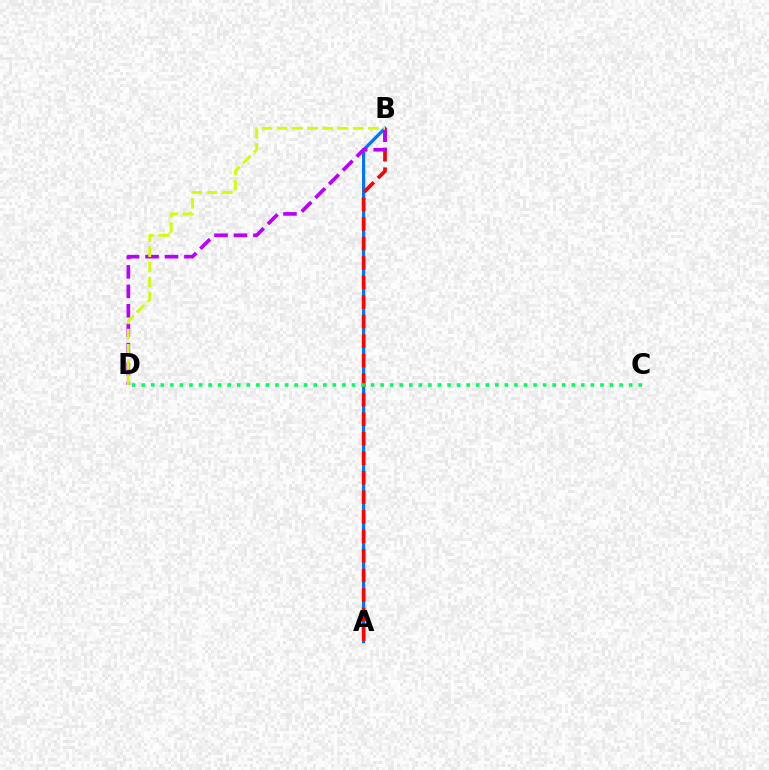{('A', 'B'): [{'color': '#0074ff', 'line_style': 'solid', 'thickness': 2.31}, {'color': '#ff0000', 'line_style': 'dashed', 'thickness': 2.65}], ('B', 'D'): [{'color': '#b900ff', 'line_style': 'dashed', 'thickness': 2.64}, {'color': '#d1ff00', 'line_style': 'dashed', 'thickness': 2.07}], ('C', 'D'): [{'color': '#00ff5c', 'line_style': 'dotted', 'thickness': 2.6}]}